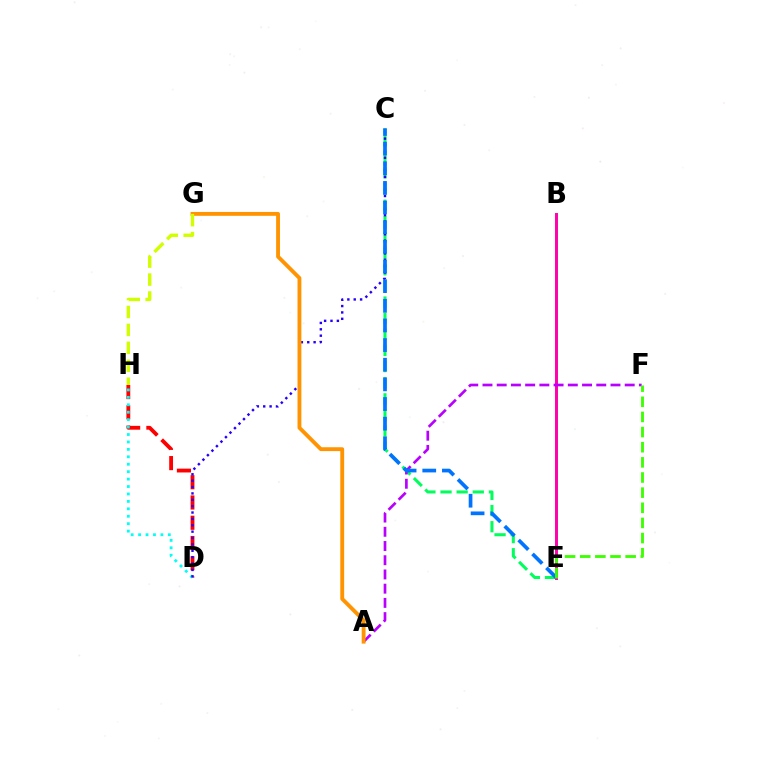{('D', 'H'): [{'color': '#ff0000', 'line_style': 'dashed', 'thickness': 2.75}, {'color': '#00fff6', 'line_style': 'dotted', 'thickness': 2.02}], ('C', 'E'): [{'color': '#00ff5c', 'line_style': 'dashed', 'thickness': 2.19}, {'color': '#0074ff', 'line_style': 'dashed', 'thickness': 2.67}], ('B', 'E'): [{'color': '#ff00ac', 'line_style': 'solid', 'thickness': 2.13}], ('A', 'F'): [{'color': '#b900ff', 'line_style': 'dashed', 'thickness': 1.93}], ('C', 'D'): [{'color': '#2500ff', 'line_style': 'dotted', 'thickness': 1.73}], ('A', 'G'): [{'color': '#ff9400', 'line_style': 'solid', 'thickness': 2.77}], ('G', 'H'): [{'color': '#d1ff00', 'line_style': 'dashed', 'thickness': 2.44}], ('E', 'F'): [{'color': '#3dff00', 'line_style': 'dashed', 'thickness': 2.06}]}